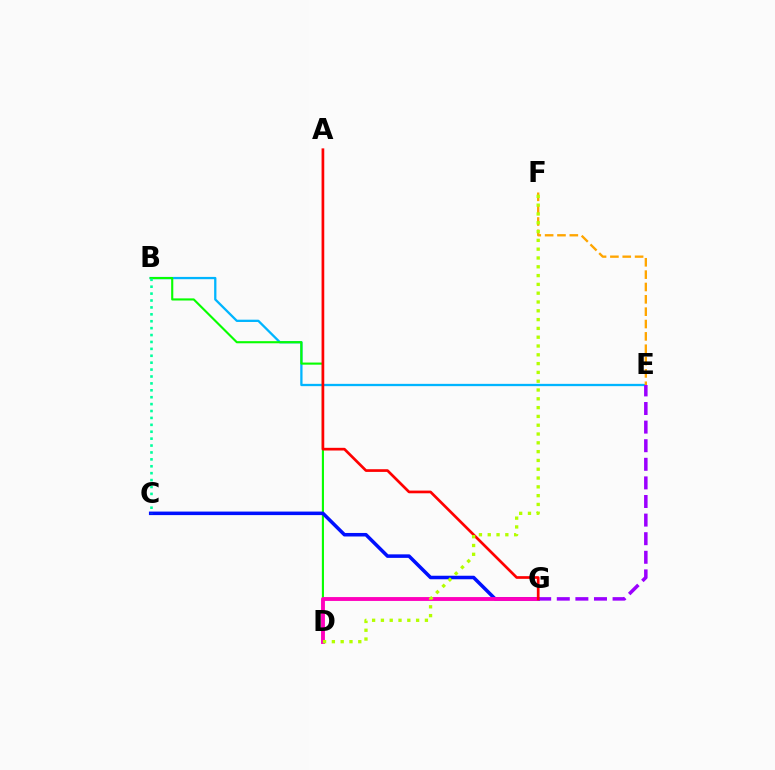{('B', 'E'): [{'color': '#00b5ff', 'line_style': 'solid', 'thickness': 1.65}], ('B', 'D'): [{'color': '#08ff00', 'line_style': 'solid', 'thickness': 1.53}], ('C', 'G'): [{'color': '#0010ff', 'line_style': 'solid', 'thickness': 2.54}], ('D', 'G'): [{'color': '#ff00bd', 'line_style': 'solid', 'thickness': 2.78}], ('E', 'F'): [{'color': '#ffa500', 'line_style': 'dashed', 'thickness': 1.68}], ('E', 'G'): [{'color': '#9b00ff', 'line_style': 'dashed', 'thickness': 2.53}], ('B', 'C'): [{'color': '#00ff9d', 'line_style': 'dotted', 'thickness': 1.88}], ('A', 'G'): [{'color': '#ff0000', 'line_style': 'solid', 'thickness': 1.94}], ('D', 'F'): [{'color': '#b3ff00', 'line_style': 'dotted', 'thickness': 2.39}]}